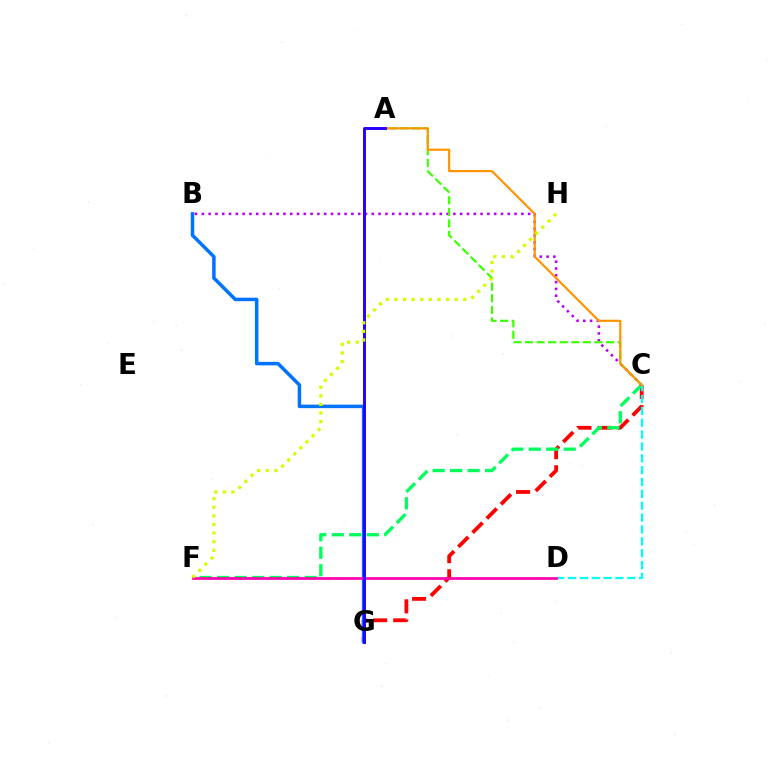{('C', 'G'): [{'color': '#ff0000', 'line_style': 'dashed', 'thickness': 2.73}], ('B', 'G'): [{'color': '#0074ff', 'line_style': 'solid', 'thickness': 2.52}], ('C', 'F'): [{'color': '#00ff5c', 'line_style': 'dashed', 'thickness': 2.38}], ('C', 'D'): [{'color': '#00fff6', 'line_style': 'dashed', 'thickness': 1.61}], ('B', 'C'): [{'color': '#b900ff', 'line_style': 'dotted', 'thickness': 1.85}], ('A', 'C'): [{'color': '#3dff00', 'line_style': 'dashed', 'thickness': 1.57}, {'color': '#ff9400', 'line_style': 'solid', 'thickness': 1.58}], ('D', 'F'): [{'color': '#ff00ac', 'line_style': 'solid', 'thickness': 1.96}], ('A', 'G'): [{'color': '#2500ff', 'line_style': 'solid', 'thickness': 2.11}], ('F', 'H'): [{'color': '#d1ff00', 'line_style': 'dotted', 'thickness': 2.34}]}